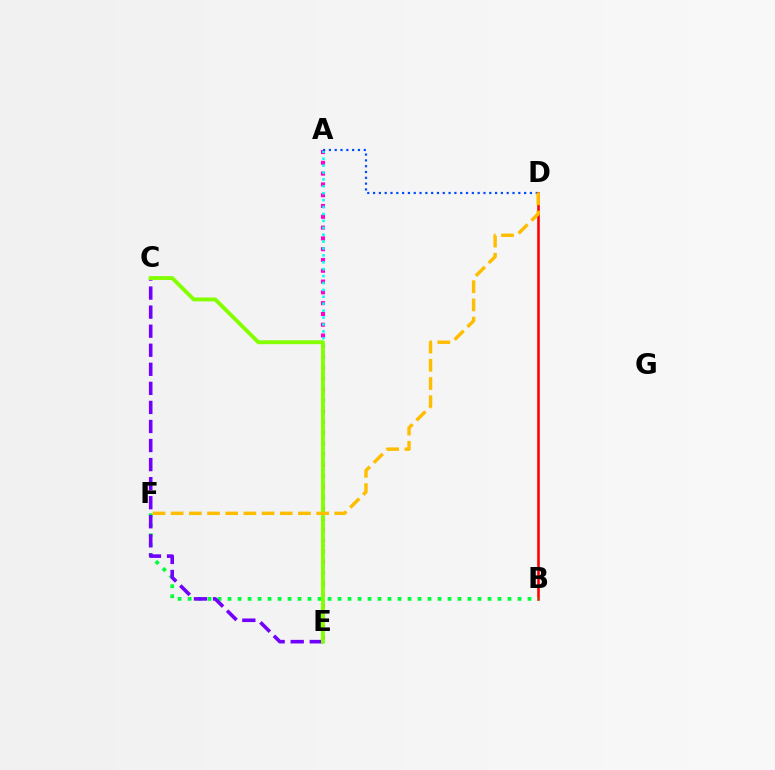{('B', 'D'): [{'color': '#ff0000', 'line_style': 'solid', 'thickness': 1.86}], ('A', 'E'): [{'color': '#ff00cf', 'line_style': 'dotted', 'thickness': 2.93}, {'color': '#00fff6', 'line_style': 'dotted', 'thickness': 1.88}], ('B', 'F'): [{'color': '#00ff39', 'line_style': 'dotted', 'thickness': 2.72}], ('C', 'E'): [{'color': '#7200ff', 'line_style': 'dashed', 'thickness': 2.59}, {'color': '#84ff00', 'line_style': 'solid', 'thickness': 2.81}], ('A', 'D'): [{'color': '#004bff', 'line_style': 'dotted', 'thickness': 1.58}], ('D', 'F'): [{'color': '#ffbd00', 'line_style': 'dashed', 'thickness': 2.47}]}